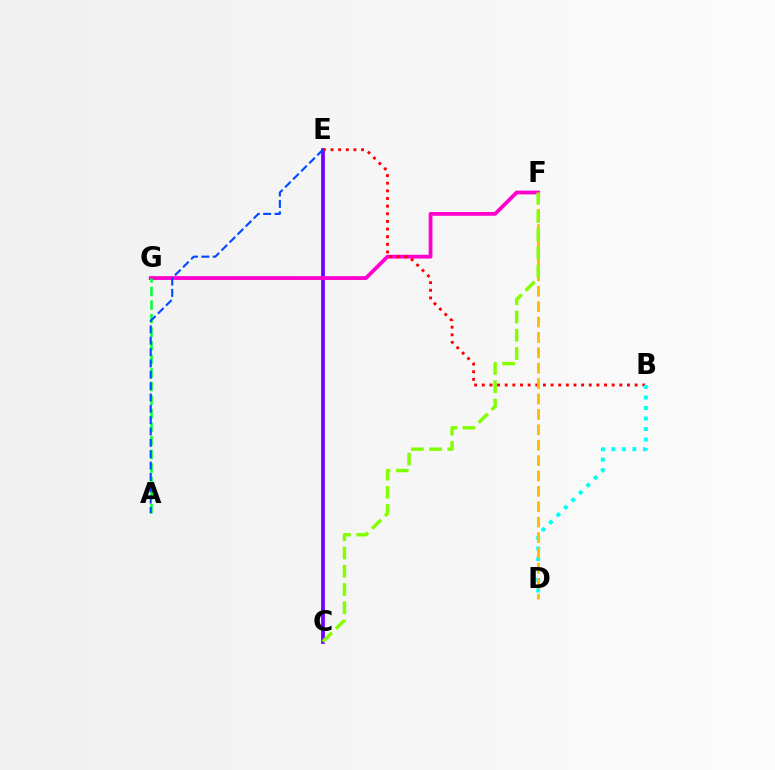{('C', 'E'): [{'color': '#7200ff', 'line_style': 'solid', 'thickness': 2.71}], ('F', 'G'): [{'color': '#ff00cf', 'line_style': 'solid', 'thickness': 2.73}], ('B', 'E'): [{'color': '#ff0000', 'line_style': 'dotted', 'thickness': 2.08}], ('A', 'G'): [{'color': '#00ff39', 'line_style': 'dashed', 'thickness': 1.84}], ('A', 'E'): [{'color': '#004bff', 'line_style': 'dashed', 'thickness': 1.54}], ('B', 'D'): [{'color': '#00fff6', 'line_style': 'dotted', 'thickness': 2.86}], ('D', 'F'): [{'color': '#ffbd00', 'line_style': 'dashed', 'thickness': 2.09}], ('C', 'F'): [{'color': '#84ff00', 'line_style': 'dashed', 'thickness': 2.48}]}